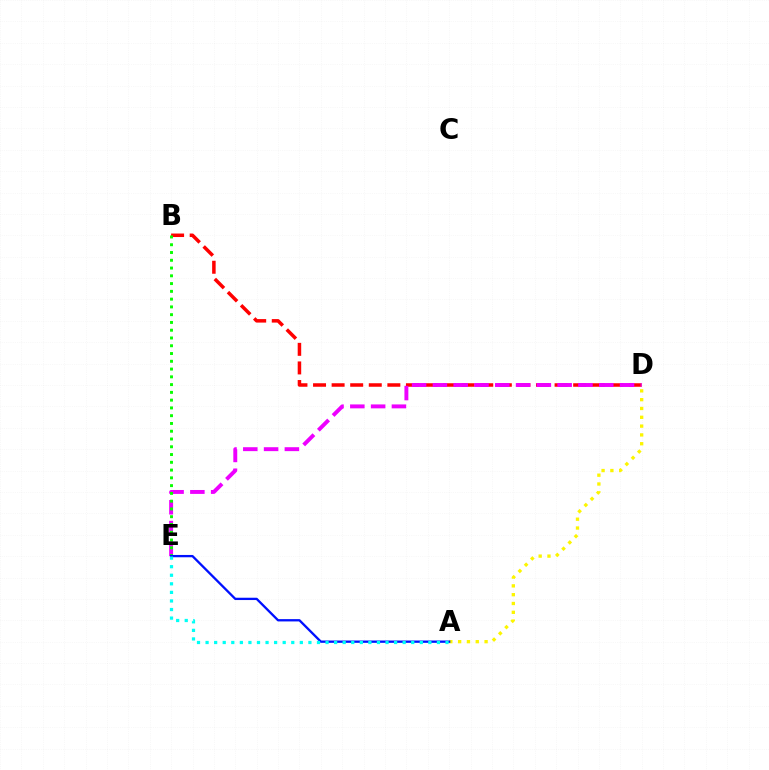{('B', 'D'): [{'color': '#ff0000', 'line_style': 'dashed', 'thickness': 2.52}], ('A', 'D'): [{'color': '#fcf500', 'line_style': 'dotted', 'thickness': 2.39}], ('D', 'E'): [{'color': '#ee00ff', 'line_style': 'dashed', 'thickness': 2.82}], ('B', 'E'): [{'color': '#08ff00', 'line_style': 'dotted', 'thickness': 2.11}], ('A', 'E'): [{'color': '#0010ff', 'line_style': 'solid', 'thickness': 1.66}, {'color': '#00fff6', 'line_style': 'dotted', 'thickness': 2.33}]}